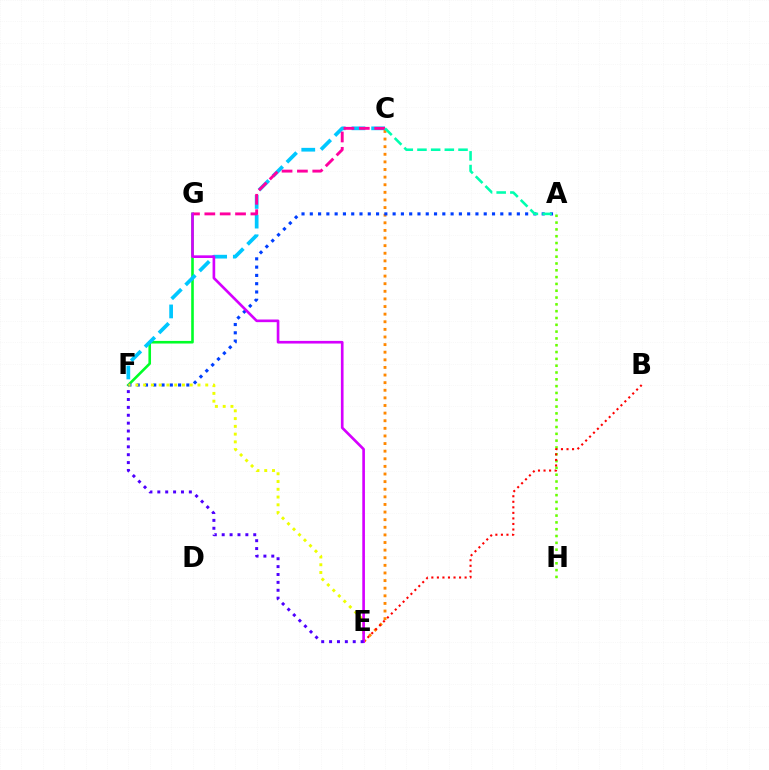{('C', 'E'): [{'color': '#ff8800', 'line_style': 'dotted', 'thickness': 2.07}], ('F', 'G'): [{'color': '#00ff27', 'line_style': 'solid', 'thickness': 1.88}], ('C', 'F'): [{'color': '#00c7ff', 'line_style': 'dashed', 'thickness': 2.67}], ('A', 'H'): [{'color': '#66ff00', 'line_style': 'dotted', 'thickness': 1.85}], ('B', 'E'): [{'color': '#ff0000', 'line_style': 'dotted', 'thickness': 1.51}], ('C', 'G'): [{'color': '#ff00a0', 'line_style': 'dashed', 'thickness': 2.09}], ('A', 'F'): [{'color': '#003fff', 'line_style': 'dotted', 'thickness': 2.25}], ('E', 'F'): [{'color': '#eeff00', 'line_style': 'dotted', 'thickness': 2.11}, {'color': '#4f00ff', 'line_style': 'dotted', 'thickness': 2.14}], ('E', 'G'): [{'color': '#d600ff', 'line_style': 'solid', 'thickness': 1.91}], ('A', 'C'): [{'color': '#00ffaf', 'line_style': 'dashed', 'thickness': 1.86}]}